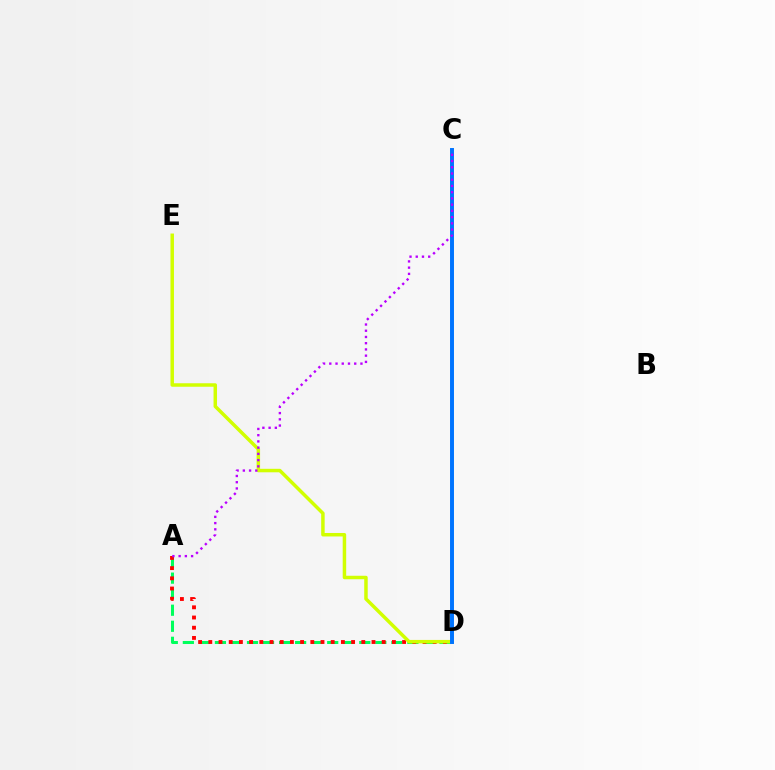{('A', 'D'): [{'color': '#00ff5c', 'line_style': 'dashed', 'thickness': 2.18}, {'color': '#ff0000', 'line_style': 'dotted', 'thickness': 2.77}], ('D', 'E'): [{'color': '#d1ff00', 'line_style': 'solid', 'thickness': 2.51}], ('C', 'D'): [{'color': '#0074ff', 'line_style': 'solid', 'thickness': 2.84}], ('A', 'C'): [{'color': '#b900ff', 'line_style': 'dotted', 'thickness': 1.69}]}